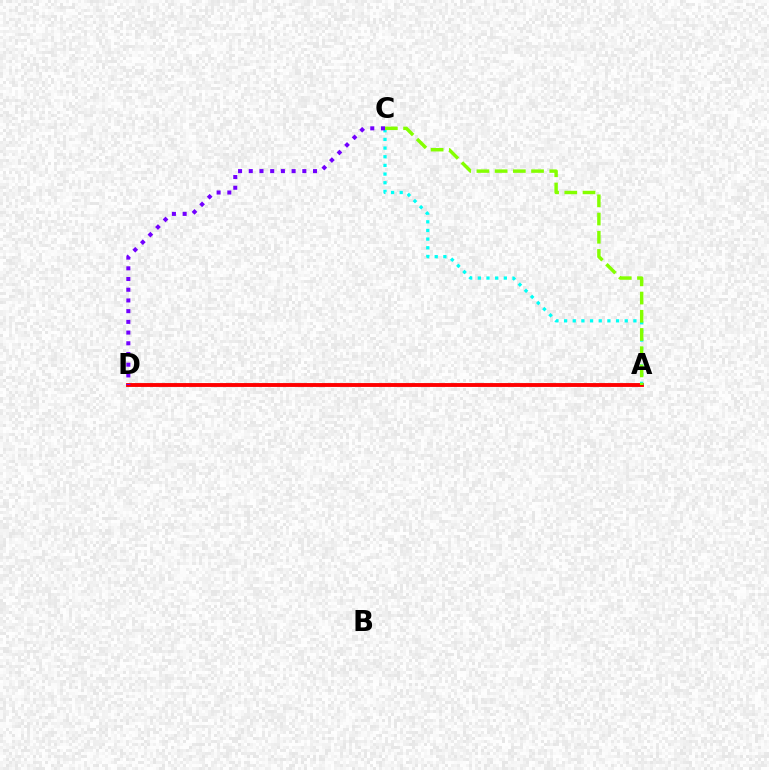{('A', 'D'): [{'color': '#ff0000', 'line_style': 'solid', 'thickness': 2.78}], ('A', 'C'): [{'color': '#00fff6', 'line_style': 'dotted', 'thickness': 2.35}, {'color': '#84ff00', 'line_style': 'dashed', 'thickness': 2.47}], ('C', 'D'): [{'color': '#7200ff', 'line_style': 'dotted', 'thickness': 2.91}]}